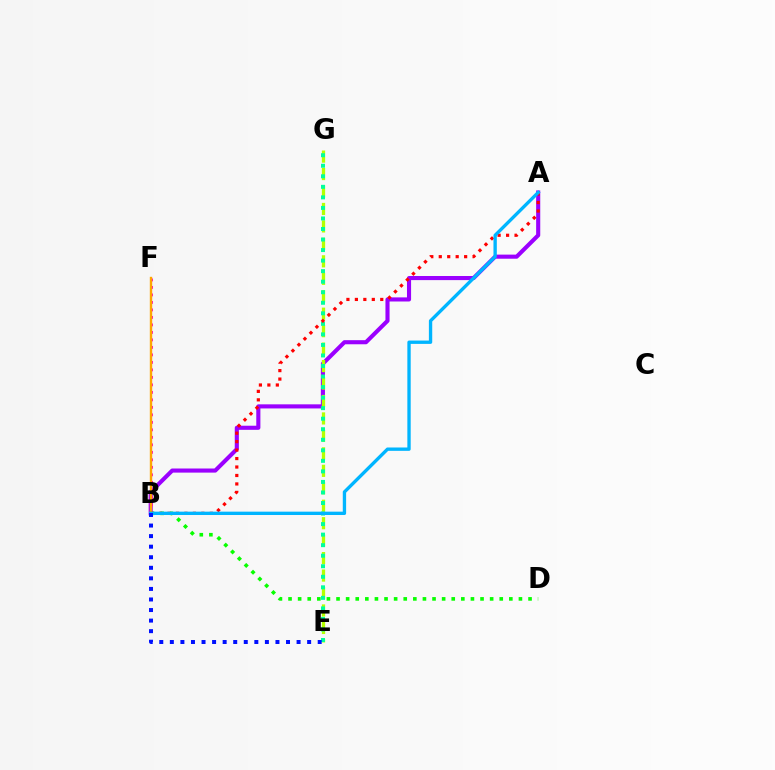{('A', 'B'): [{'color': '#9b00ff', 'line_style': 'solid', 'thickness': 2.95}, {'color': '#ff0000', 'line_style': 'dotted', 'thickness': 2.3}, {'color': '#00b5ff', 'line_style': 'solid', 'thickness': 2.41}], ('E', 'G'): [{'color': '#b3ff00', 'line_style': 'dashed', 'thickness': 2.37}, {'color': '#00ff9d', 'line_style': 'dotted', 'thickness': 2.86}], ('B', 'F'): [{'color': '#ff00bd', 'line_style': 'dotted', 'thickness': 2.04}, {'color': '#ffa500', 'line_style': 'solid', 'thickness': 1.71}], ('B', 'D'): [{'color': '#08ff00', 'line_style': 'dotted', 'thickness': 2.61}], ('B', 'E'): [{'color': '#0010ff', 'line_style': 'dotted', 'thickness': 2.87}]}